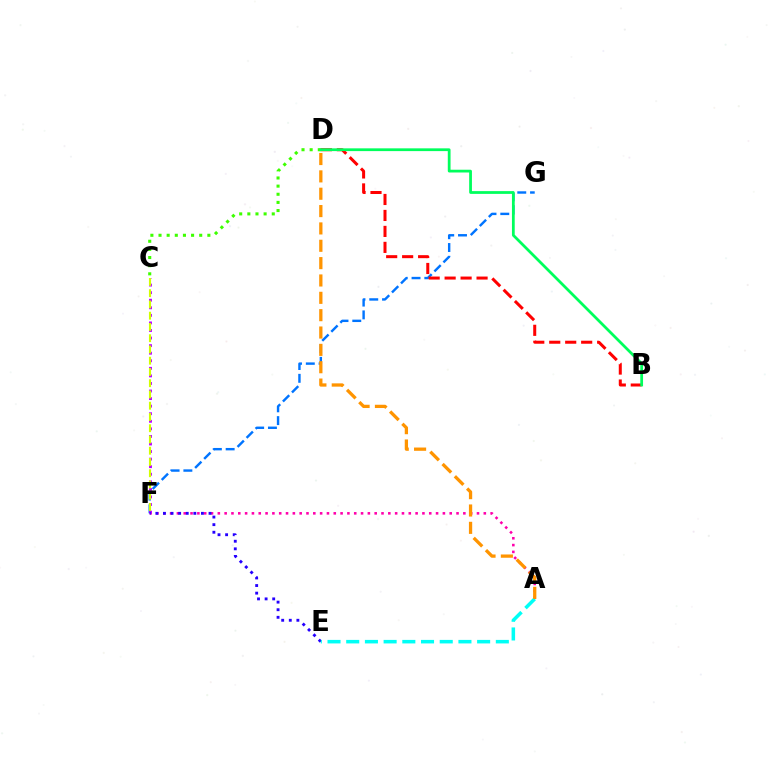{('A', 'F'): [{'color': '#ff00ac', 'line_style': 'dotted', 'thickness': 1.85}], ('C', 'D'): [{'color': '#3dff00', 'line_style': 'dotted', 'thickness': 2.21}], ('F', 'G'): [{'color': '#0074ff', 'line_style': 'dashed', 'thickness': 1.74}], ('B', 'D'): [{'color': '#ff0000', 'line_style': 'dashed', 'thickness': 2.17}, {'color': '#00ff5c', 'line_style': 'solid', 'thickness': 1.99}], ('C', 'F'): [{'color': '#b900ff', 'line_style': 'dotted', 'thickness': 2.06}, {'color': '#d1ff00', 'line_style': 'dashed', 'thickness': 1.53}], ('E', 'F'): [{'color': '#2500ff', 'line_style': 'dotted', 'thickness': 2.06}], ('A', 'E'): [{'color': '#00fff6', 'line_style': 'dashed', 'thickness': 2.54}], ('A', 'D'): [{'color': '#ff9400', 'line_style': 'dashed', 'thickness': 2.36}]}